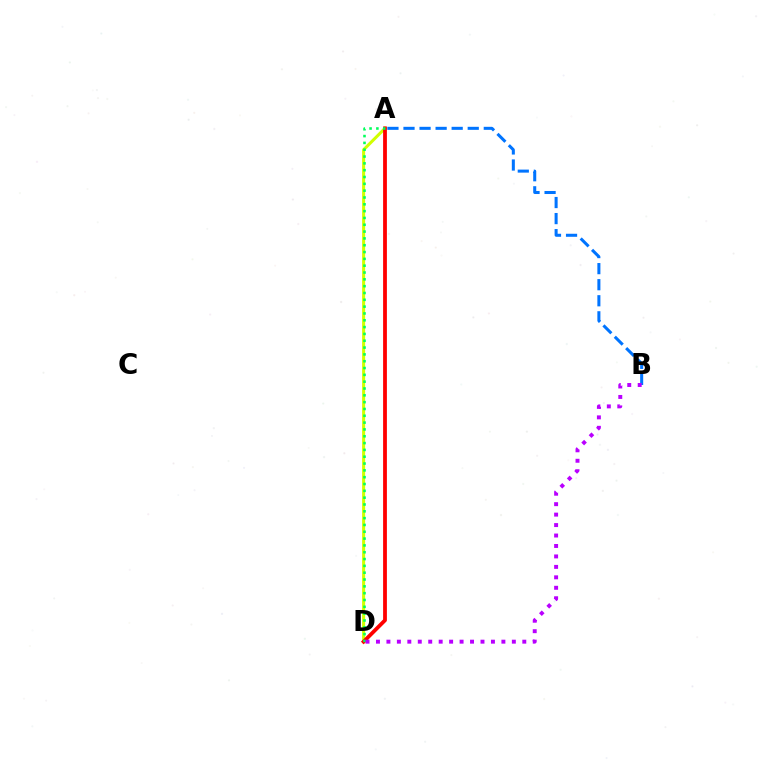{('A', 'B'): [{'color': '#0074ff', 'line_style': 'dashed', 'thickness': 2.18}], ('A', 'D'): [{'color': '#d1ff00', 'line_style': 'solid', 'thickness': 2.19}, {'color': '#ff0000', 'line_style': 'solid', 'thickness': 2.73}, {'color': '#00ff5c', 'line_style': 'dotted', 'thickness': 1.85}], ('B', 'D'): [{'color': '#b900ff', 'line_style': 'dotted', 'thickness': 2.84}]}